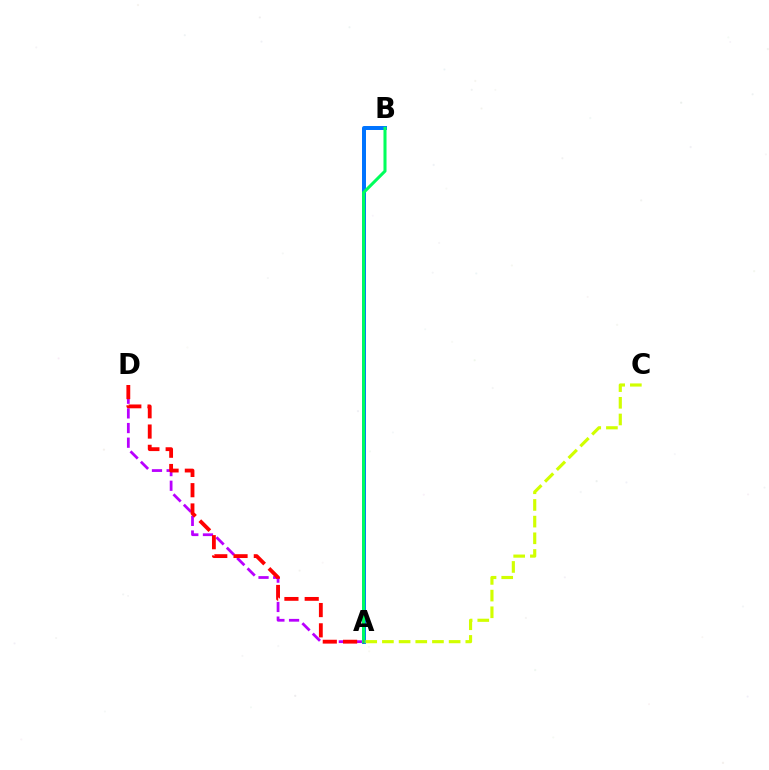{('A', 'D'): [{'color': '#b900ff', 'line_style': 'dashed', 'thickness': 1.99}, {'color': '#ff0000', 'line_style': 'dashed', 'thickness': 2.76}], ('A', 'B'): [{'color': '#0074ff', 'line_style': 'solid', 'thickness': 2.86}, {'color': '#00ff5c', 'line_style': 'solid', 'thickness': 2.19}], ('A', 'C'): [{'color': '#d1ff00', 'line_style': 'dashed', 'thickness': 2.27}]}